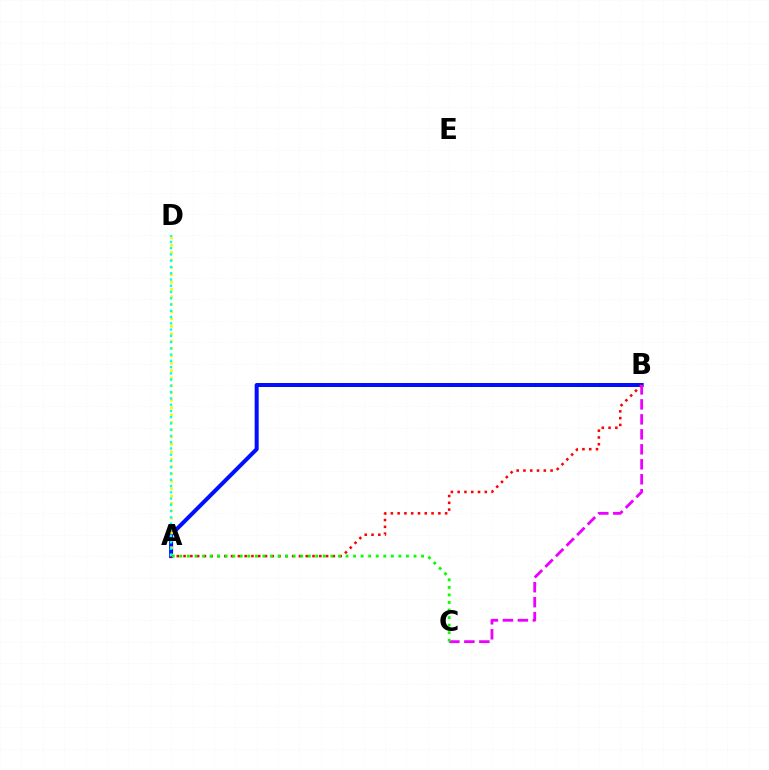{('A', 'B'): [{'color': '#0010ff', 'line_style': 'solid', 'thickness': 2.88}, {'color': '#ff0000', 'line_style': 'dotted', 'thickness': 1.84}], ('A', 'D'): [{'color': '#fcf500', 'line_style': 'dotted', 'thickness': 2.0}, {'color': '#00fff6', 'line_style': 'dotted', 'thickness': 1.7}], ('B', 'C'): [{'color': '#ee00ff', 'line_style': 'dashed', 'thickness': 2.03}], ('A', 'C'): [{'color': '#08ff00', 'line_style': 'dotted', 'thickness': 2.05}]}